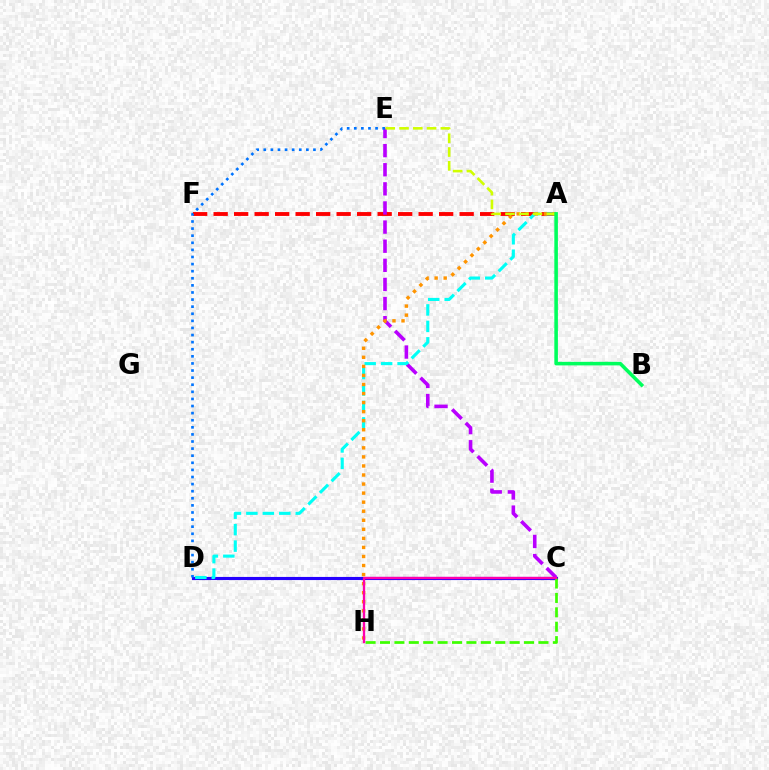{('C', 'D'): [{'color': '#2500ff', 'line_style': 'solid', 'thickness': 2.25}], ('A', 'F'): [{'color': '#ff0000', 'line_style': 'dashed', 'thickness': 2.78}], ('C', 'E'): [{'color': '#b900ff', 'line_style': 'dashed', 'thickness': 2.6}], ('A', 'D'): [{'color': '#00fff6', 'line_style': 'dashed', 'thickness': 2.24}], ('D', 'E'): [{'color': '#0074ff', 'line_style': 'dotted', 'thickness': 1.93}], ('A', 'H'): [{'color': '#ff9400', 'line_style': 'dotted', 'thickness': 2.46}], ('C', 'H'): [{'color': '#3dff00', 'line_style': 'dashed', 'thickness': 1.96}, {'color': '#ff00ac', 'line_style': 'solid', 'thickness': 1.67}], ('A', 'E'): [{'color': '#d1ff00', 'line_style': 'dashed', 'thickness': 1.87}], ('A', 'B'): [{'color': '#00ff5c', 'line_style': 'solid', 'thickness': 2.57}]}